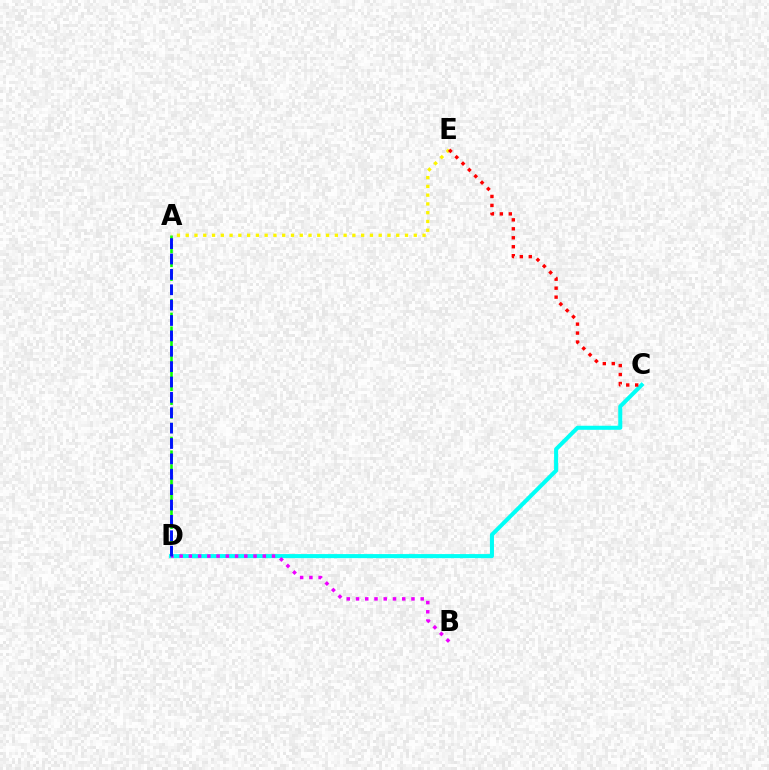{('A', 'D'): [{'color': '#08ff00', 'line_style': 'dashed', 'thickness': 1.87}, {'color': '#0010ff', 'line_style': 'dashed', 'thickness': 2.09}], ('A', 'E'): [{'color': '#fcf500', 'line_style': 'dotted', 'thickness': 2.38}], ('C', 'D'): [{'color': '#00fff6', 'line_style': 'solid', 'thickness': 2.91}], ('B', 'D'): [{'color': '#ee00ff', 'line_style': 'dotted', 'thickness': 2.51}], ('C', 'E'): [{'color': '#ff0000', 'line_style': 'dotted', 'thickness': 2.43}]}